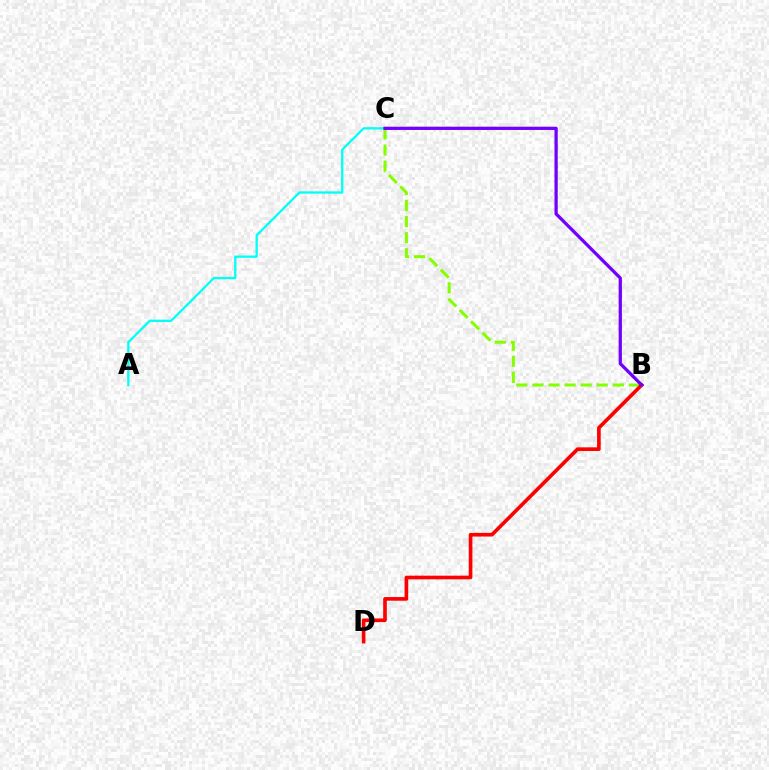{('A', 'C'): [{'color': '#00fff6', 'line_style': 'solid', 'thickness': 1.65}], ('B', 'C'): [{'color': '#84ff00', 'line_style': 'dashed', 'thickness': 2.18}, {'color': '#7200ff', 'line_style': 'solid', 'thickness': 2.35}], ('B', 'D'): [{'color': '#ff0000', 'line_style': 'solid', 'thickness': 2.63}]}